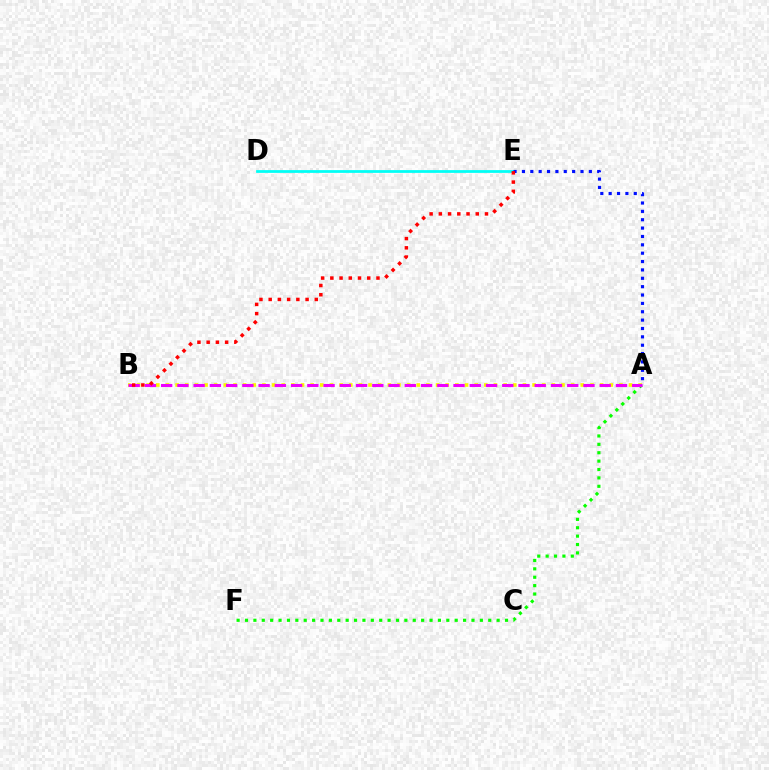{('A', 'B'): [{'color': '#fcf500', 'line_style': 'dotted', 'thickness': 2.62}, {'color': '#ee00ff', 'line_style': 'dashed', 'thickness': 2.21}], ('A', 'F'): [{'color': '#08ff00', 'line_style': 'dotted', 'thickness': 2.28}], ('D', 'E'): [{'color': '#00fff6', 'line_style': 'solid', 'thickness': 1.98}], ('A', 'E'): [{'color': '#0010ff', 'line_style': 'dotted', 'thickness': 2.27}], ('B', 'E'): [{'color': '#ff0000', 'line_style': 'dotted', 'thickness': 2.51}]}